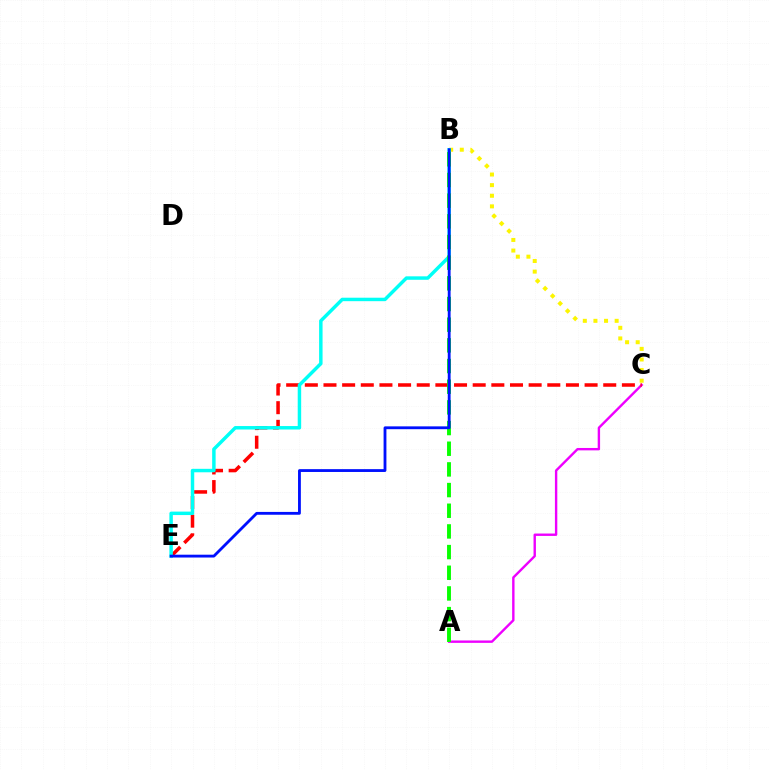{('B', 'C'): [{'color': '#fcf500', 'line_style': 'dotted', 'thickness': 2.88}], ('A', 'C'): [{'color': '#ee00ff', 'line_style': 'solid', 'thickness': 1.72}], ('C', 'E'): [{'color': '#ff0000', 'line_style': 'dashed', 'thickness': 2.53}], ('B', 'E'): [{'color': '#00fff6', 'line_style': 'solid', 'thickness': 2.49}, {'color': '#0010ff', 'line_style': 'solid', 'thickness': 2.04}], ('A', 'B'): [{'color': '#08ff00', 'line_style': 'dashed', 'thickness': 2.81}]}